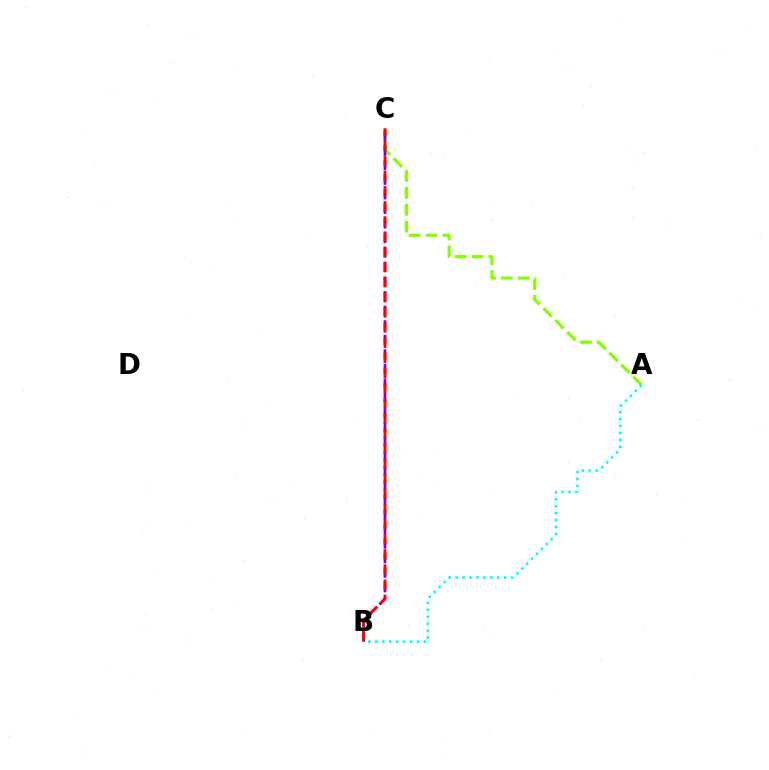{('A', 'C'): [{'color': '#84ff00', 'line_style': 'dashed', 'thickness': 2.29}], ('B', 'C'): [{'color': '#7200ff', 'line_style': 'dashed', 'thickness': 1.98}, {'color': '#ff0000', 'line_style': 'dashed', 'thickness': 2.06}], ('A', 'B'): [{'color': '#00fff6', 'line_style': 'dotted', 'thickness': 1.89}]}